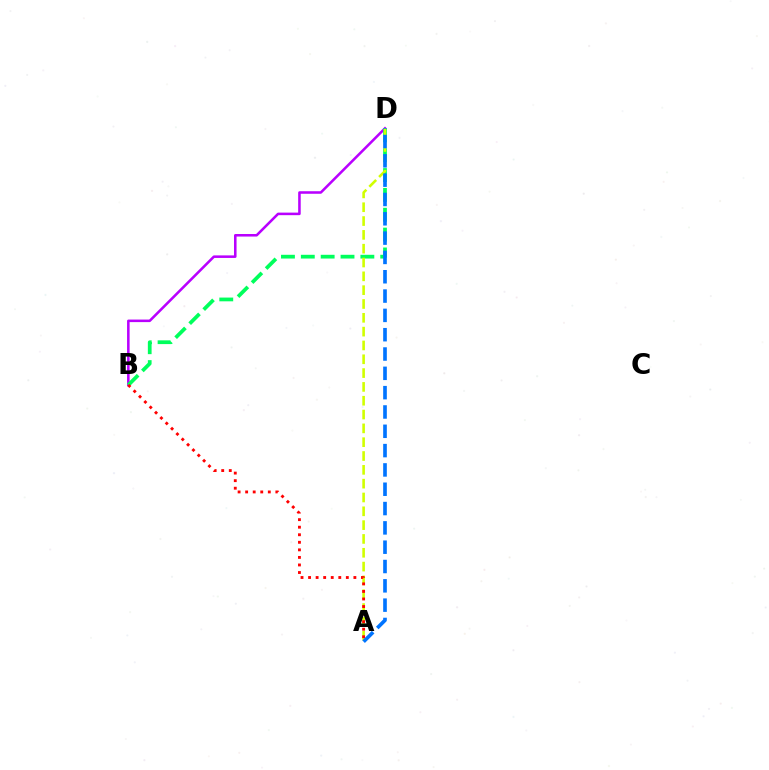{('B', 'D'): [{'color': '#b900ff', 'line_style': 'solid', 'thickness': 1.84}, {'color': '#00ff5c', 'line_style': 'dashed', 'thickness': 2.7}], ('A', 'D'): [{'color': '#d1ff00', 'line_style': 'dashed', 'thickness': 1.88}, {'color': '#0074ff', 'line_style': 'dashed', 'thickness': 2.62}], ('A', 'B'): [{'color': '#ff0000', 'line_style': 'dotted', 'thickness': 2.05}]}